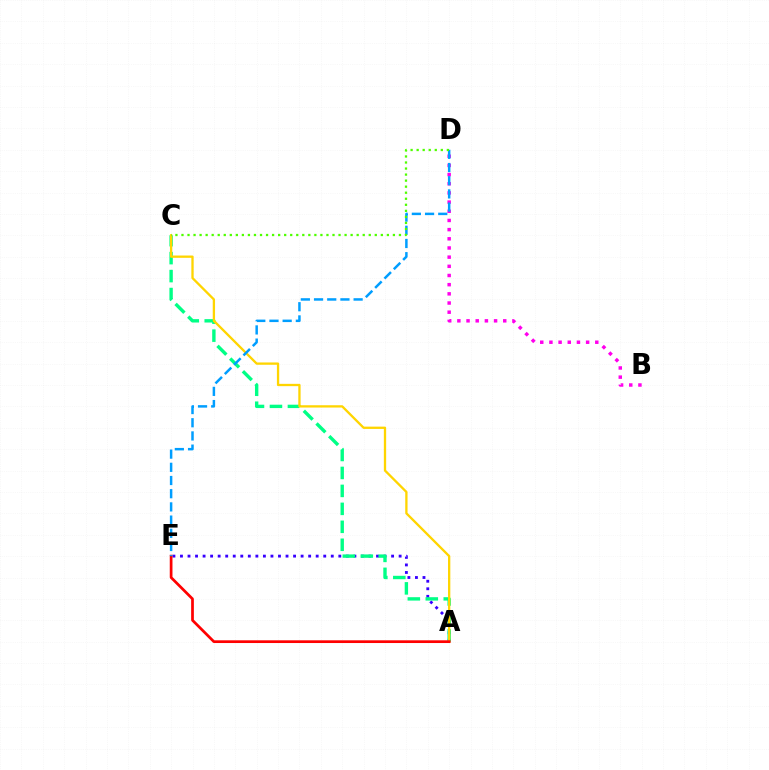{('A', 'E'): [{'color': '#3700ff', 'line_style': 'dotted', 'thickness': 2.05}, {'color': '#ff0000', 'line_style': 'solid', 'thickness': 1.96}], ('A', 'C'): [{'color': '#00ff86', 'line_style': 'dashed', 'thickness': 2.44}, {'color': '#ffd500', 'line_style': 'solid', 'thickness': 1.66}], ('B', 'D'): [{'color': '#ff00ed', 'line_style': 'dotted', 'thickness': 2.49}], ('D', 'E'): [{'color': '#009eff', 'line_style': 'dashed', 'thickness': 1.79}], ('C', 'D'): [{'color': '#4fff00', 'line_style': 'dotted', 'thickness': 1.64}]}